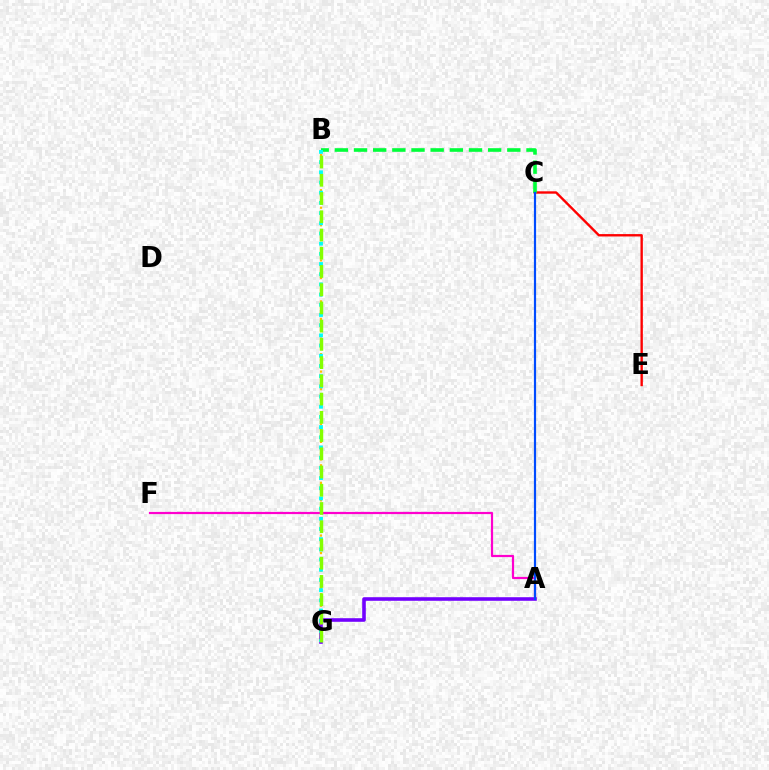{('A', 'G'): [{'color': '#7200ff', 'line_style': 'solid', 'thickness': 2.58}], ('B', 'G'): [{'color': '#ffbd00', 'line_style': 'dotted', 'thickness': 1.59}, {'color': '#00fff6', 'line_style': 'dotted', 'thickness': 2.77}, {'color': '#84ff00', 'line_style': 'dashed', 'thickness': 2.48}], ('A', 'F'): [{'color': '#ff00cf', 'line_style': 'solid', 'thickness': 1.58}], ('C', 'E'): [{'color': '#ff0000', 'line_style': 'solid', 'thickness': 1.71}], ('B', 'C'): [{'color': '#00ff39', 'line_style': 'dashed', 'thickness': 2.6}], ('A', 'C'): [{'color': '#004bff', 'line_style': 'solid', 'thickness': 1.58}]}